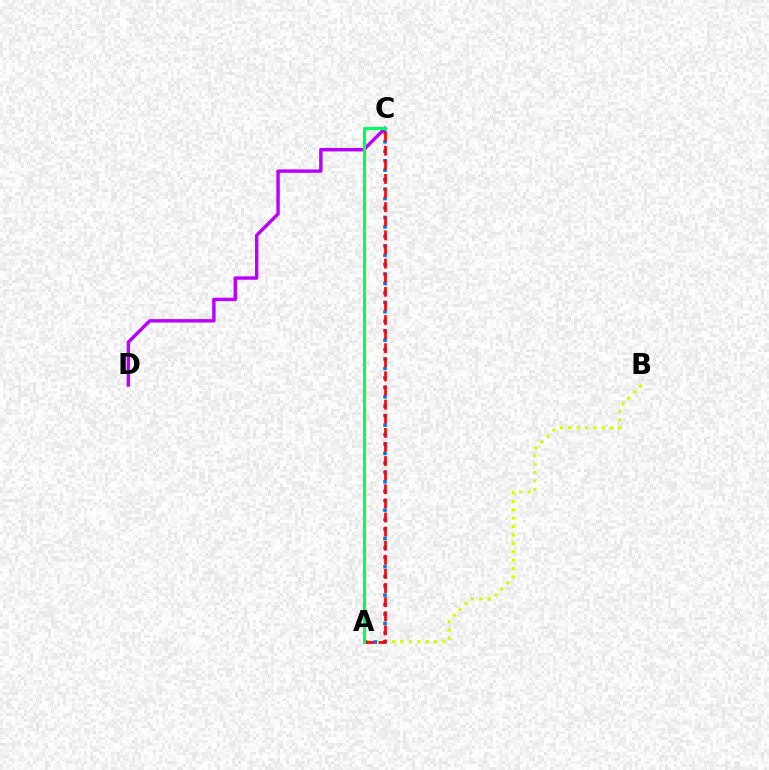{('A', 'B'): [{'color': '#d1ff00', 'line_style': 'dotted', 'thickness': 2.28}], ('A', 'C'): [{'color': '#0074ff', 'line_style': 'dotted', 'thickness': 2.57}, {'color': '#ff0000', 'line_style': 'dashed', 'thickness': 1.92}, {'color': '#00ff5c', 'line_style': 'solid', 'thickness': 2.25}], ('C', 'D'): [{'color': '#b900ff', 'line_style': 'solid', 'thickness': 2.46}]}